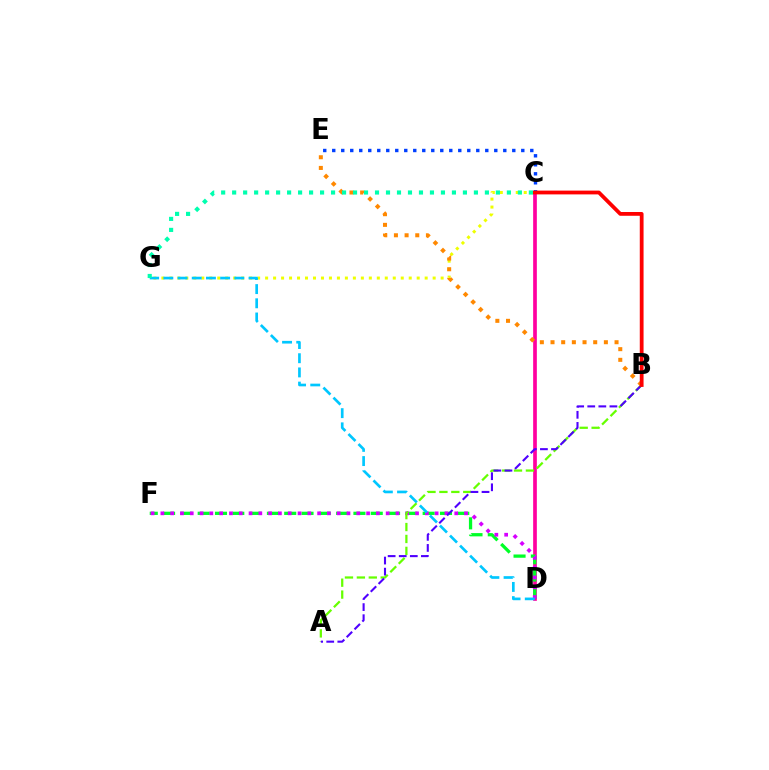{('C', 'D'): [{'color': '#ff00a0', 'line_style': 'solid', 'thickness': 2.66}], ('D', 'F'): [{'color': '#00ff27', 'line_style': 'dashed', 'thickness': 2.35}, {'color': '#d600ff', 'line_style': 'dotted', 'thickness': 2.66}], ('C', 'G'): [{'color': '#eeff00', 'line_style': 'dotted', 'thickness': 2.17}, {'color': '#00ffaf', 'line_style': 'dotted', 'thickness': 2.99}], ('C', 'E'): [{'color': '#003fff', 'line_style': 'dotted', 'thickness': 2.45}], ('A', 'B'): [{'color': '#66ff00', 'line_style': 'dashed', 'thickness': 1.62}, {'color': '#4f00ff', 'line_style': 'dashed', 'thickness': 1.51}], ('D', 'G'): [{'color': '#00c7ff', 'line_style': 'dashed', 'thickness': 1.93}], ('B', 'E'): [{'color': '#ff8800', 'line_style': 'dotted', 'thickness': 2.9}], ('B', 'C'): [{'color': '#ff0000', 'line_style': 'solid', 'thickness': 2.73}]}